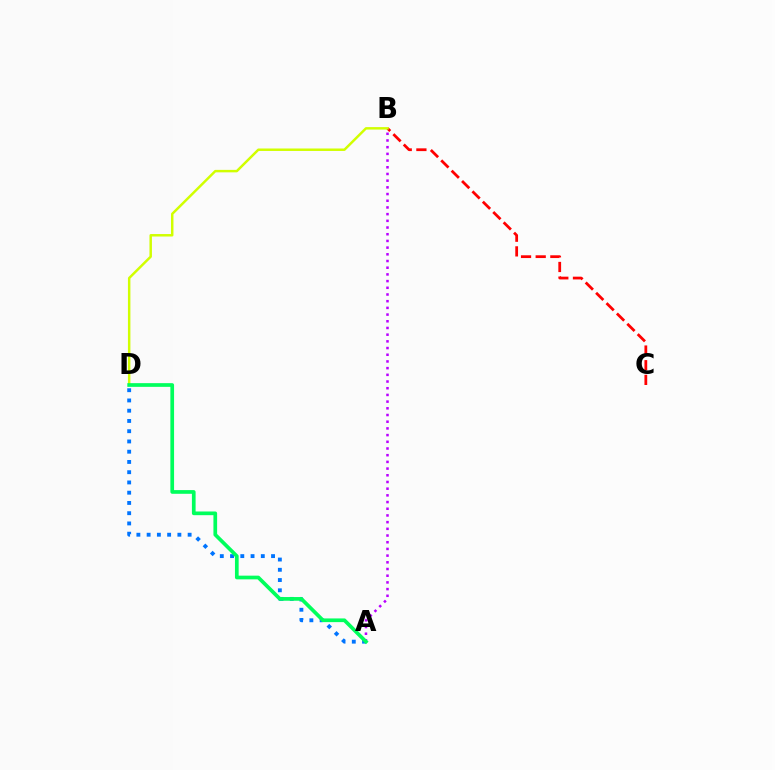{('B', 'C'): [{'color': '#ff0000', 'line_style': 'dashed', 'thickness': 1.99}], ('A', 'D'): [{'color': '#0074ff', 'line_style': 'dotted', 'thickness': 2.78}, {'color': '#00ff5c', 'line_style': 'solid', 'thickness': 2.66}], ('A', 'B'): [{'color': '#b900ff', 'line_style': 'dotted', 'thickness': 1.82}], ('B', 'D'): [{'color': '#d1ff00', 'line_style': 'solid', 'thickness': 1.78}]}